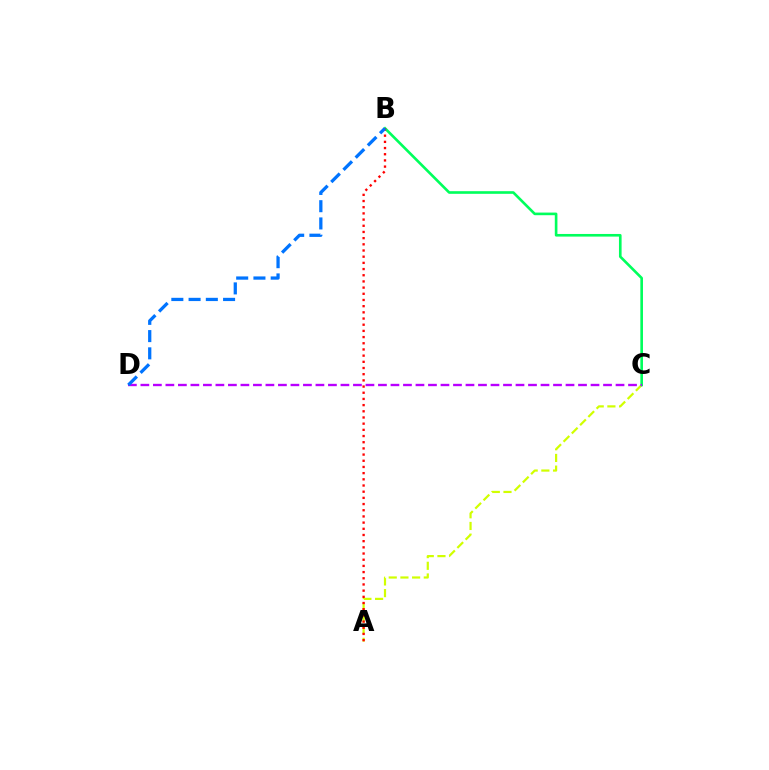{('A', 'C'): [{'color': '#d1ff00', 'line_style': 'dashed', 'thickness': 1.59}], ('B', 'C'): [{'color': '#00ff5c', 'line_style': 'solid', 'thickness': 1.9}], ('A', 'B'): [{'color': '#ff0000', 'line_style': 'dotted', 'thickness': 1.68}], ('C', 'D'): [{'color': '#b900ff', 'line_style': 'dashed', 'thickness': 1.7}], ('B', 'D'): [{'color': '#0074ff', 'line_style': 'dashed', 'thickness': 2.34}]}